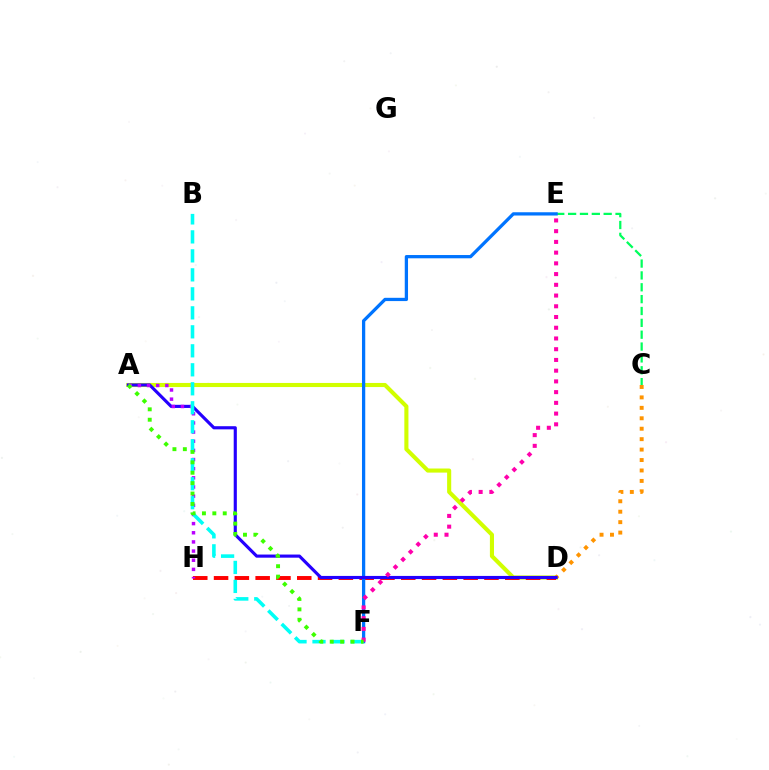{('A', 'D'): [{'color': '#d1ff00', 'line_style': 'solid', 'thickness': 2.95}, {'color': '#2500ff', 'line_style': 'solid', 'thickness': 2.26}], ('C', 'D'): [{'color': '#ff9400', 'line_style': 'dotted', 'thickness': 2.84}], ('D', 'H'): [{'color': '#ff0000', 'line_style': 'dashed', 'thickness': 2.83}], ('C', 'E'): [{'color': '#00ff5c', 'line_style': 'dashed', 'thickness': 1.61}], ('E', 'F'): [{'color': '#0074ff', 'line_style': 'solid', 'thickness': 2.35}, {'color': '#ff00ac', 'line_style': 'dotted', 'thickness': 2.92}], ('A', 'H'): [{'color': '#b900ff', 'line_style': 'dotted', 'thickness': 2.49}], ('B', 'F'): [{'color': '#00fff6', 'line_style': 'dashed', 'thickness': 2.58}], ('A', 'F'): [{'color': '#3dff00', 'line_style': 'dotted', 'thickness': 2.83}]}